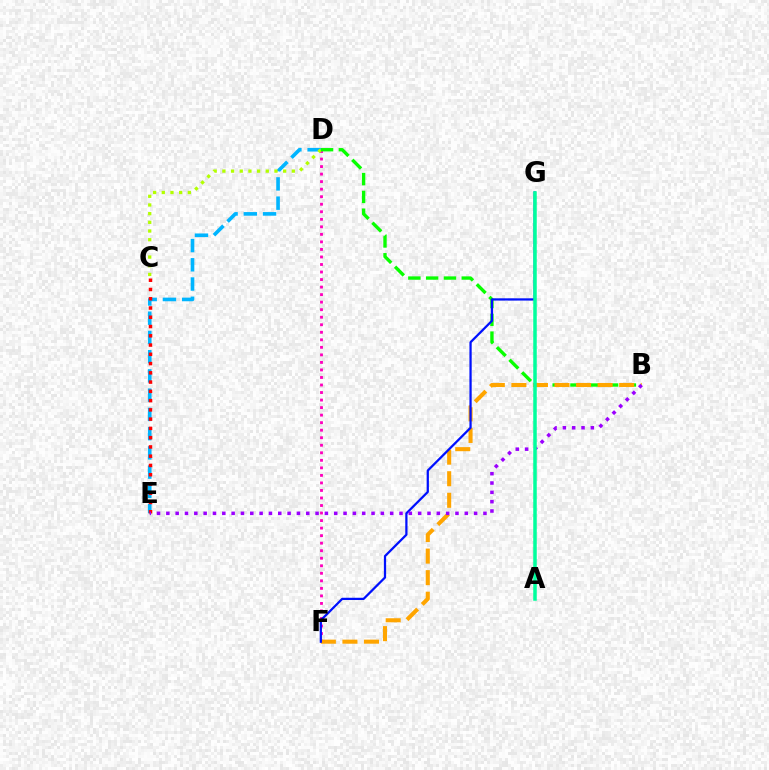{('D', 'F'): [{'color': '#ff00bd', 'line_style': 'dotted', 'thickness': 2.05}], ('D', 'E'): [{'color': '#00b5ff', 'line_style': 'dashed', 'thickness': 2.61}], ('C', 'D'): [{'color': '#b3ff00', 'line_style': 'dotted', 'thickness': 2.36}], ('B', 'D'): [{'color': '#08ff00', 'line_style': 'dashed', 'thickness': 2.42}], ('C', 'E'): [{'color': '#ff0000', 'line_style': 'dotted', 'thickness': 2.52}], ('B', 'F'): [{'color': '#ffa500', 'line_style': 'dashed', 'thickness': 2.93}], ('F', 'G'): [{'color': '#0010ff', 'line_style': 'solid', 'thickness': 1.62}], ('B', 'E'): [{'color': '#9b00ff', 'line_style': 'dotted', 'thickness': 2.53}], ('A', 'G'): [{'color': '#00ff9d', 'line_style': 'solid', 'thickness': 2.52}]}